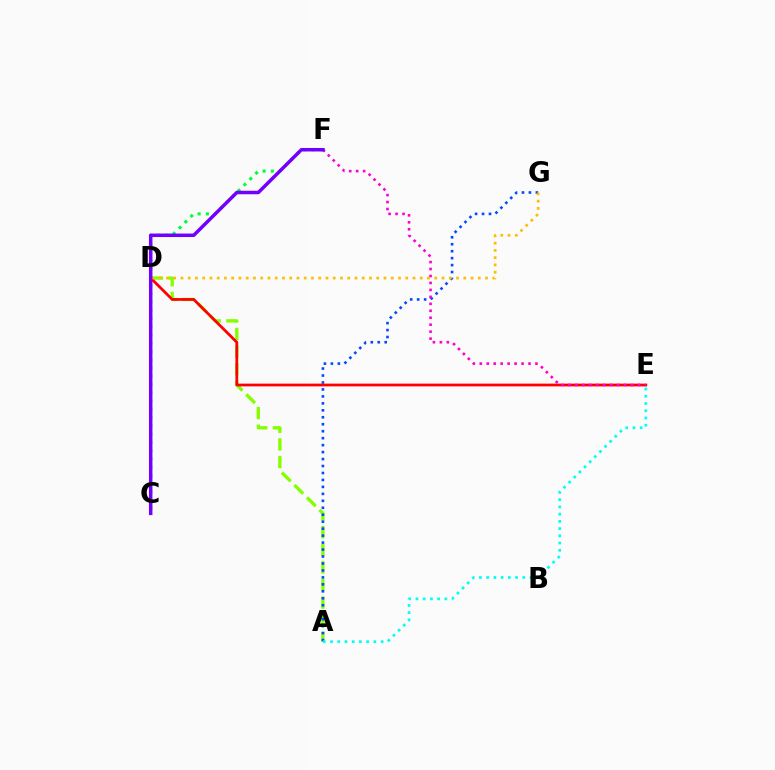{('C', 'F'): [{'color': '#00ff39', 'line_style': 'dotted', 'thickness': 2.24}, {'color': '#7200ff', 'line_style': 'solid', 'thickness': 2.51}], ('A', 'D'): [{'color': '#84ff00', 'line_style': 'dashed', 'thickness': 2.39}], ('A', 'G'): [{'color': '#004bff', 'line_style': 'dotted', 'thickness': 1.89}], ('A', 'E'): [{'color': '#00fff6', 'line_style': 'dotted', 'thickness': 1.96}], ('D', 'E'): [{'color': '#ff0000', 'line_style': 'solid', 'thickness': 1.99}], ('E', 'F'): [{'color': '#ff00cf', 'line_style': 'dotted', 'thickness': 1.89}], ('D', 'G'): [{'color': '#ffbd00', 'line_style': 'dotted', 'thickness': 1.97}]}